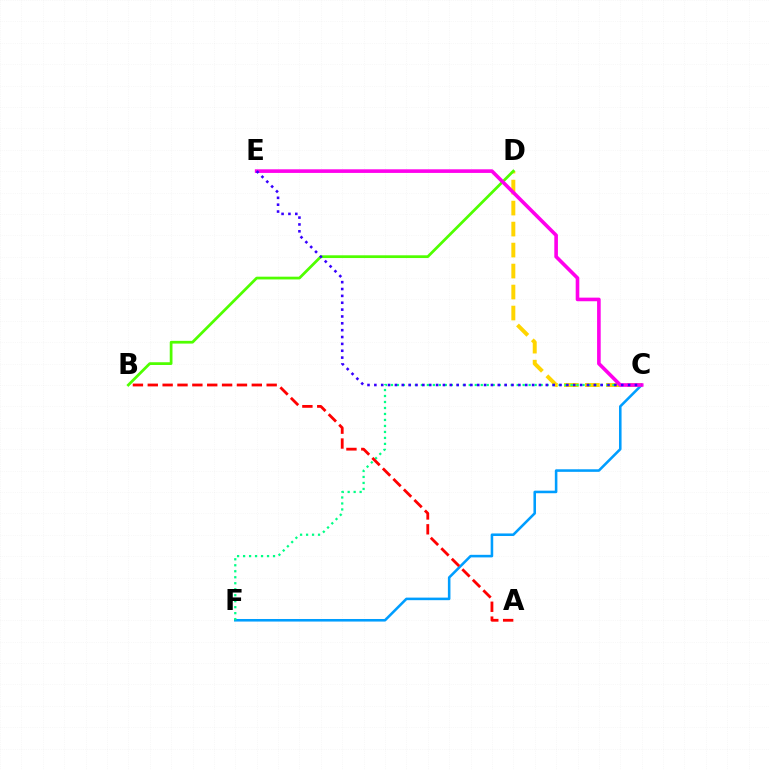{('C', 'D'): [{'color': '#ffd500', 'line_style': 'dashed', 'thickness': 2.85}], ('B', 'D'): [{'color': '#4fff00', 'line_style': 'solid', 'thickness': 1.98}], ('C', 'F'): [{'color': '#009eff', 'line_style': 'solid', 'thickness': 1.85}, {'color': '#00ff86', 'line_style': 'dotted', 'thickness': 1.63}], ('C', 'E'): [{'color': '#ff00ed', 'line_style': 'solid', 'thickness': 2.6}, {'color': '#3700ff', 'line_style': 'dotted', 'thickness': 1.86}], ('A', 'B'): [{'color': '#ff0000', 'line_style': 'dashed', 'thickness': 2.02}]}